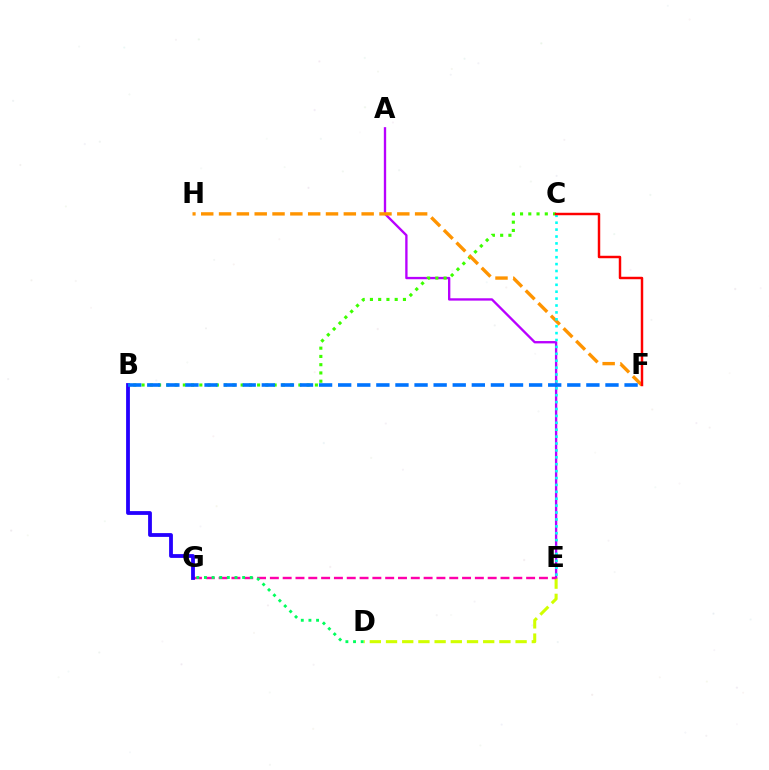{('D', 'E'): [{'color': '#d1ff00', 'line_style': 'dashed', 'thickness': 2.2}], ('A', 'E'): [{'color': '#b900ff', 'line_style': 'solid', 'thickness': 1.69}], ('B', 'C'): [{'color': '#3dff00', 'line_style': 'dotted', 'thickness': 2.24}], ('F', 'H'): [{'color': '#ff9400', 'line_style': 'dashed', 'thickness': 2.42}], ('C', 'E'): [{'color': '#00fff6', 'line_style': 'dotted', 'thickness': 1.87}], ('E', 'G'): [{'color': '#ff00ac', 'line_style': 'dashed', 'thickness': 1.74}], ('D', 'G'): [{'color': '#00ff5c', 'line_style': 'dotted', 'thickness': 2.08}], ('B', 'G'): [{'color': '#2500ff', 'line_style': 'solid', 'thickness': 2.73}], ('B', 'F'): [{'color': '#0074ff', 'line_style': 'dashed', 'thickness': 2.59}], ('C', 'F'): [{'color': '#ff0000', 'line_style': 'solid', 'thickness': 1.77}]}